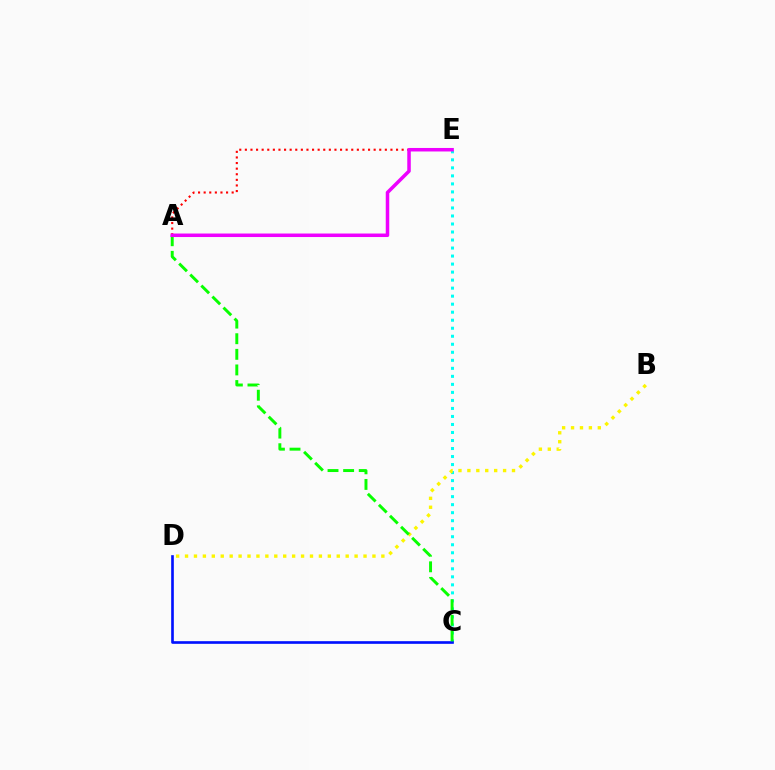{('C', 'E'): [{'color': '#00fff6', 'line_style': 'dotted', 'thickness': 2.18}], ('C', 'D'): [{'color': '#0010ff', 'line_style': 'solid', 'thickness': 1.91}], ('A', 'E'): [{'color': '#ff0000', 'line_style': 'dotted', 'thickness': 1.52}, {'color': '#ee00ff', 'line_style': 'solid', 'thickness': 2.53}], ('B', 'D'): [{'color': '#fcf500', 'line_style': 'dotted', 'thickness': 2.42}], ('A', 'C'): [{'color': '#08ff00', 'line_style': 'dashed', 'thickness': 2.12}]}